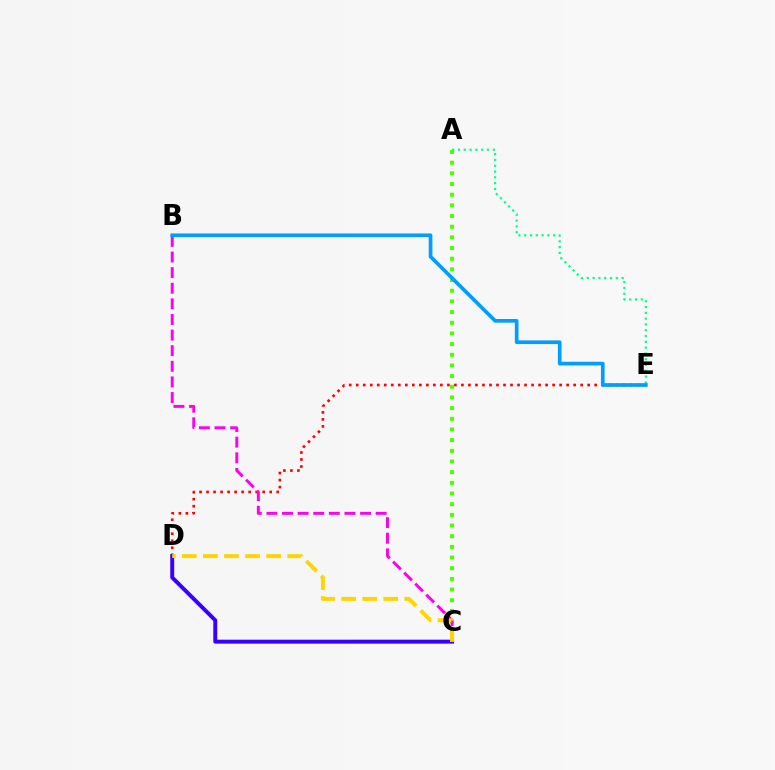{('D', 'E'): [{'color': '#ff0000', 'line_style': 'dotted', 'thickness': 1.91}], ('C', 'D'): [{'color': '#3700ff', 'line_style': 'solid', 'thickness': 2.84}, {'color': '#ffd500', 'line_style': 'dashed', 'thickness': 2.86}], ('A', 'C'): [{'color': '#4fff00', 'line_style': 'dotted', 'thickness': 2.9}], ('A', 'E'): [{'color': '#00ff86', 'line_style': 'dotted', 'thickness': 1.58}], ('B', 'C'): [{'color': '#ff00ed', 'line_style': 'dashed', 'thickness': 2.12}], ('B', 'E'): [{'color': '#009eff', 'line_style': 'solid', 'thickness': 2.65}]}